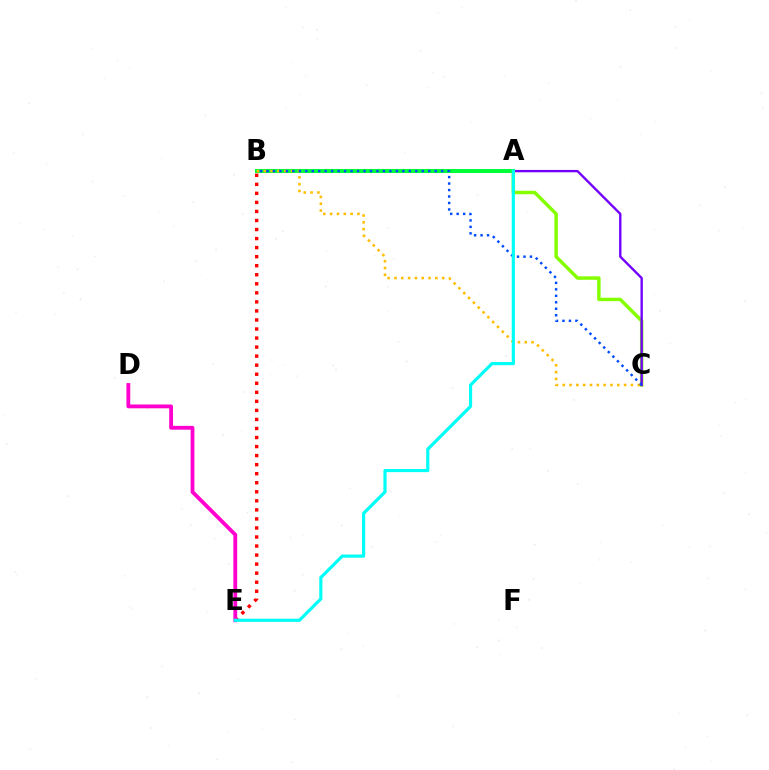{('A', 'C'): [{'color': '#84ff00', 'line_style': 'solid', 'thickness': 2.49}], ('B', 'E'): [{'color': '#ff0000', 'line_style': 'dotted', 'thickness': 2.46}], ('D', 'E'): [{'color': '#ff00cf', 'line_style': 'solid', 'thickness': 2.75}], ('B', 'C'): [{'color': '#7200ff', 'line_style': 'solid', 'thickness': 1.7}, {'color': '#ffbd00', 'line_style': 'dotted', 'thickness': 1.85}, {'color': '#004bff', 'line_style': 'dotted', 'thickness': 1.76}], ('A', 'B'): [{'color': '#00ff39', 'line_style': 'solid', 'thickness': 2.9}], ('A', 'E'): [{'color': '#00fff6', 'line_style': 'solid', 'thickness': 2.28}]}